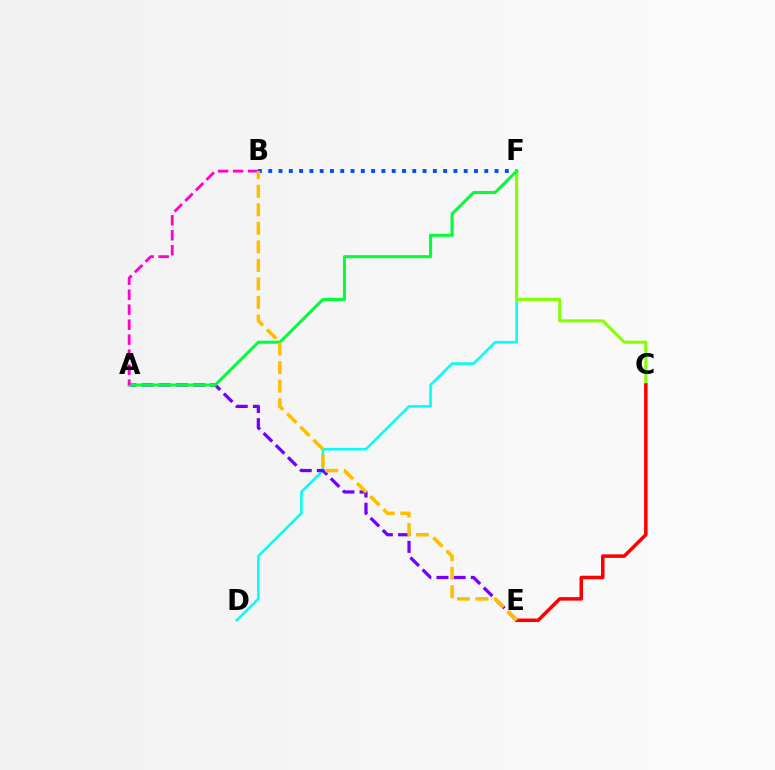{('D', 'F'): [{'color': '#00fff6', 'line_style': 'solid', 'thickness': 1.86}], ('B', 'F'): [{'color': '#004bff', 'line_style': 'dotted', 'thickness': 2.8}], ('A', 'E'): [{'color': '#7200ff', 'line_style': 'dashed', 'thickness': 2.33}], ('C', 'F'): [{'color': '#84ff00', 'line_style': 'solid', 'thickness': 2.19}], ('A', 'F'): [{'color': '#00ff39', 'line_style': 'solid', 'thickness': 2.2}], ('C', 'E'): [{'color': '#ff0000', 'line_style': 'solid', 'thickness': 2.54}], ('A', 'B'): [{'color': '#ff00cf', 'line_style': 'dashed', 'thickness': 2.04}], ('B', 'E'): [{'color': '#ffbd00', 'line_style': 'dashed', 'thickness': 2.52}]}